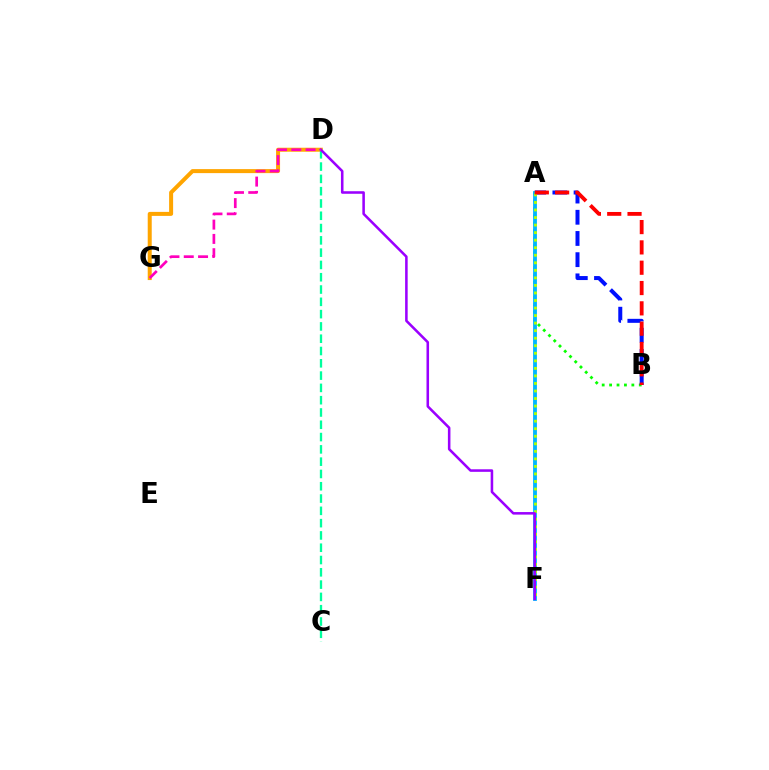{('D', 'G'): [{'color': '#ffa500', 'line_style': 'solid', 'thickness': 2.88}, {'color': '#ff00bd', 'line_style': 'dashed', 'thickness': 1.94}], ('A', 'B'): [{'color': '#08ff00', 'line_style': 'dotted', 'thickness': 2.01}, {'color': '#0010ff', 'line_style': 'dashed', 'thickness': 2.88}, {'color': '#ff0000', 'line_style': 'dashed', 'thickness': 2.76}], ('A', 'F'): [{'color': '#00b5ff', 'line_style': 'solid', 'thickness': 2.75}, {'color': '#b3ff00', 'line_style': 'dotted', 'thickness': 2.05}], ('C', 'D'): [{'color': '#00ff9d', 'line_style': 'dashed', 'thickness': 1.67}], ('D', 'F'): [{'color': '#9b00ff', 'line_style': 'solid', 'thickness': 1.84}]}